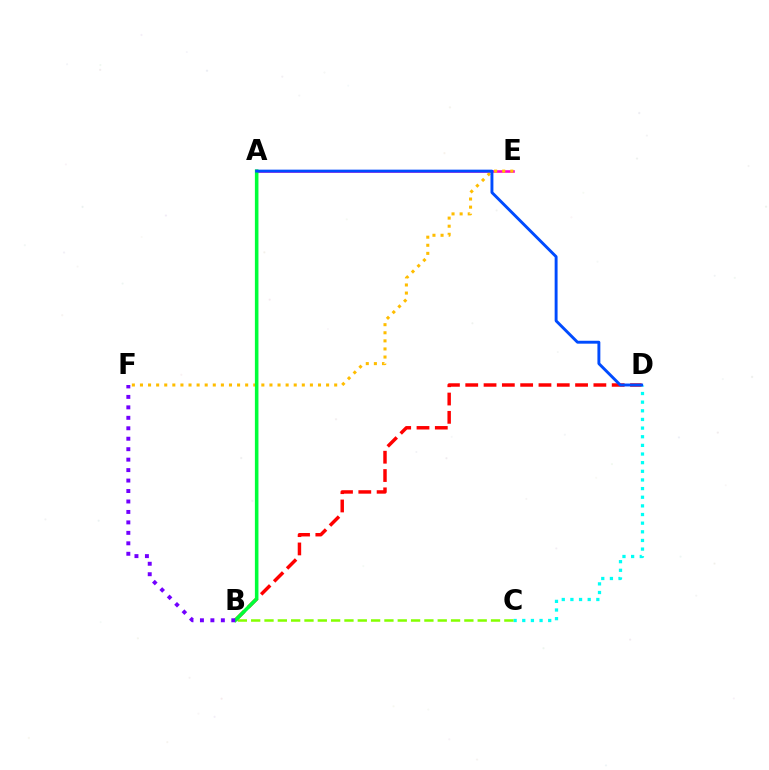{('A', 'E'): [{'color': '#ff00cf', 'line_style': 'solid', 'thickness': 1.87}], ('E', 'F'): [{'color': '#ffbd00', 'line_style': 'dotted', 'thickness': 2.2}], ('B', 'D'): [{'color': '#ff0000', 'line_style': 'dashed', 'thickness': 2.49}], ('C', 'D'): [{'color': '#00fff6', 'line_style': 'dotted', 'thickness': 2.35}], ('B', 'C'): [{'color': '#84ff00', 'line_style': 'dashed', 'thickness': 1.81}], ('A', 'B'): [{'color': '#00ff39', 'line_style': 'solid', 'thickness': 2.56}], ('A', 'D'): [{'color': '#004bff', 'line_style': 'solid', 'thickness': 2.1}], ('B', 'F'): [{'color': '#7200ff', 'line_style': 'dotted', 'thickness': 2.84}]}